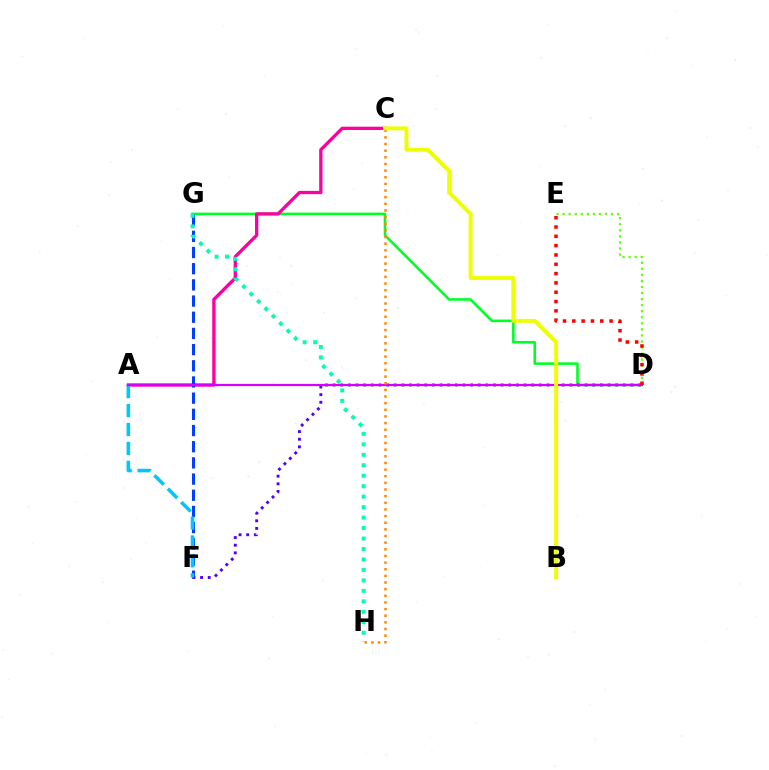{('D', 'G'): [{'color': '#00ff27', 'line_style': 'solid', 'thickness': 1.86}], ('A', 'C'): [{'color': '#ff00a0', 'line_style': 'solid', 'thickness': 2.38}], ('F', 'G'): [{'color': '#003fff', 'line_style': 'dashed', 'thickness': 2.2}], ('G', 'H'): [{'color': '#00ffaf', 'line_style': 'dotted', 'thickness': 2.84}], ('D', 'F'): [{'color': '#4f00ff', 'line_style': 'dotted', 'thickness': 2.07}], ('A', 'F'): [{'color': '#00c7ff', 'line_style': 'dashed', 'thickness': 2.57}], ('A', 'D'): [{'color': '#d600ff', 'line_style': 'solid', 'thickness': 1.59}], ('C', 'H'): [{'color': '#ff8800', 'line_style': 'dotted', 'thickness': 1.81}], ('D', 'E'): [{'color': '#66ff00', 'line_style': 'dotted', 'thickness': 1.64}, {'color': '#ff0000', 'line_style': 'dotted', 'thickness': 2.53}], ('B', 'C'): [{'color': '#eeff00', 'line_style': 'solid', 'thickness': 2.82}]}